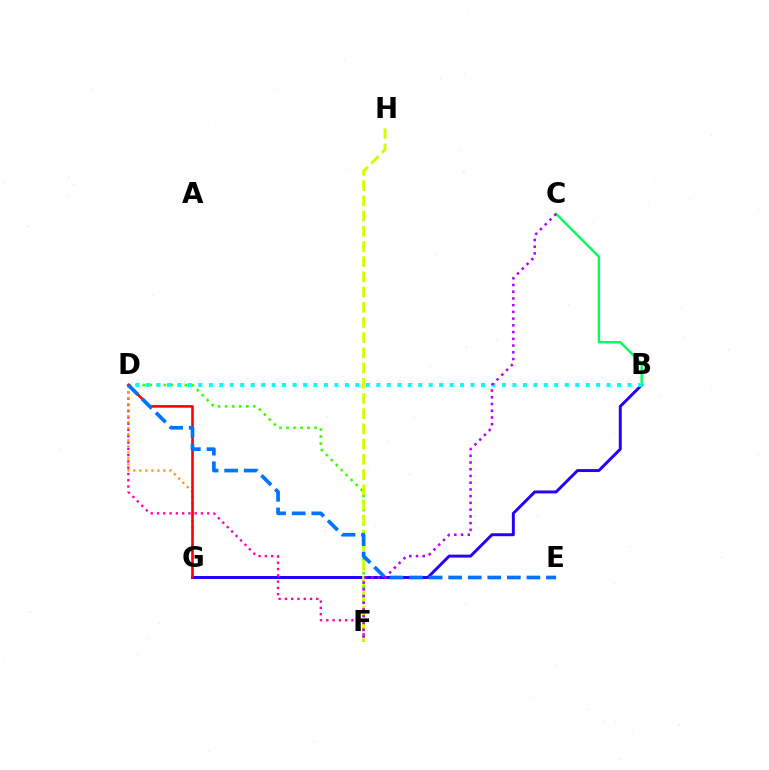{('D', 'F'): [{'color': '#3dff00', 'line_style': 'dotted', 'thickness': 1.91}, {'color': '#ff00ac', 'line_style': 'dotted', 'thickness': 1.71}], ('B', 'G'): [{'color': '#2500ff', 'line_style': 'solid', 'thickness': 2.13}], ('B', 'C'): [{'color': '#00ff5c', 'line_style': 'solid', 'thickness': 1.72}], ('D', 'G'): [{'color': '#ff9400', 'line_style': 'dotted', 'thickness': 1.64}, {'color': '#ff0000', 'line_style': 'solid', 'thickness': 1.87}], ('B', 'D'): [{'color': '#00fff6', 'line_style': 'dotted', 'thickness': 2.84}], ('F', 'H'): [{'color': '#d1ff00', 'line_style': 'dashed', 'thickness': 2.07}], ('C', 'F'): [{'color': '#b900ff', 'line_style': 'dotted', 'thickness': 1.83}], ('D', 'E'): [{'color': '#0074ff', 'line_style': 'dashed', 'thickness': 2.66}]}